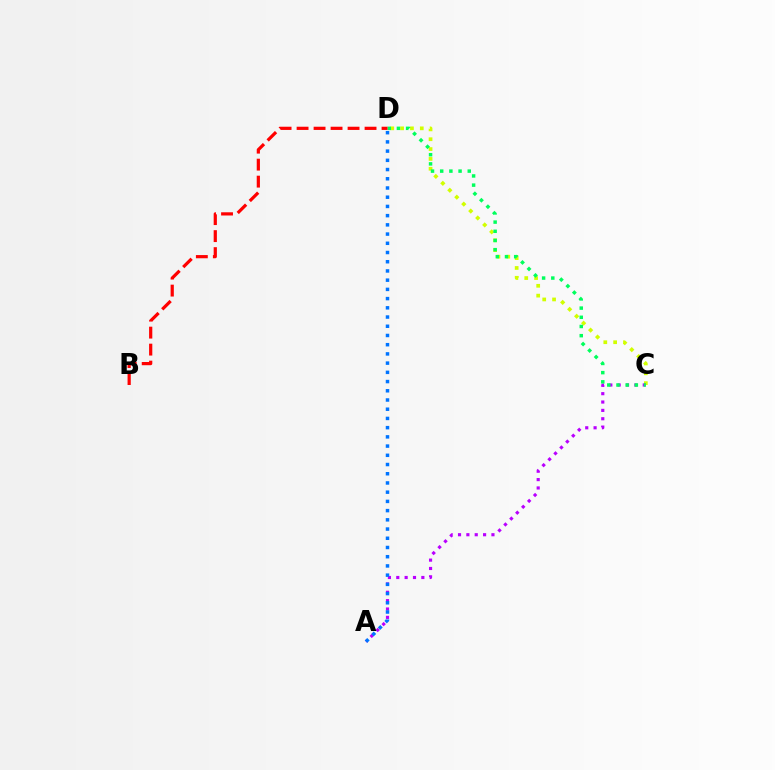{('C', 'D'): [{'color': '#d1ff00', 'line_style': 'dotted', 'thickness': 2.67}, {'color': '#00ff5c', 'line_style': 'dotted', 'thickness': 2.5}], ('A', 'C'): [{'color': '#b900ff', 'line_style': 'dotted', 'thickness': 2.27}], ('A', 'D'): [{'color': '#0074ff', 'line_style': 'dotted', 'thickness': 2.5}], ('B', 'D'): [{'color': '#ff0000', 'line_style': 'dashed', 'thickness': 2.31}]}